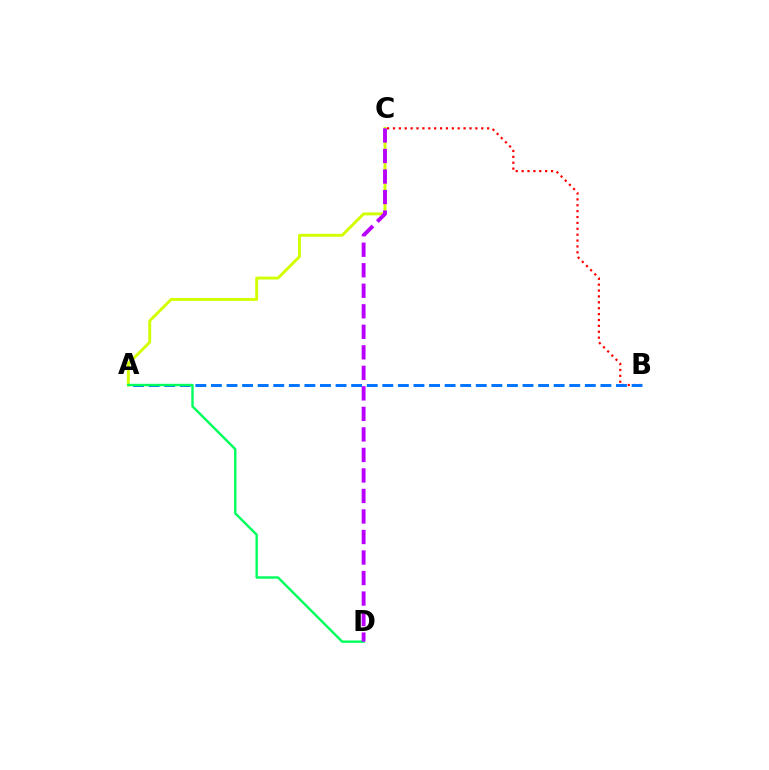{('B', 'C'): [{'color': '#ff0000', 'line_style': 'dotted', 'thickness': 1.6}], ('A', 'C'): [{'color': '#d1ff00', 'line_style': 'solid', 'thickness': 2.1}], ('A', 'B'): [{'color': '#0074ff', 'line_style': 'dashed', 'thickness': 2.12}], ('A', 'D'): [{'color': '#00ff5c', 'line_style': 'solid', 'thickness': 1.73}], ('C', 'D'): [{'color': '#b900ff', 'line_style': 'dashed', 'thickness': 2.79}]}